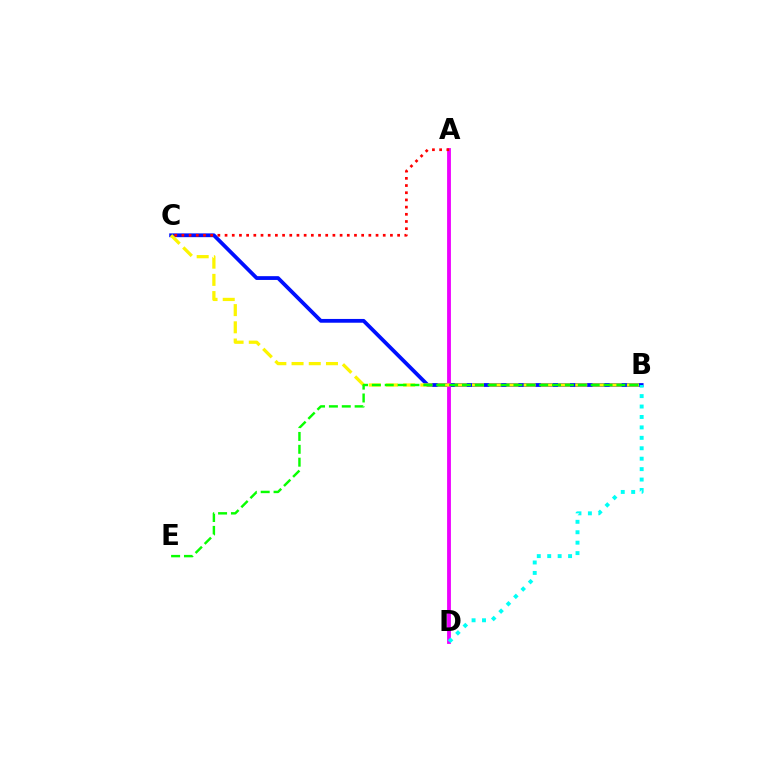{('B', 'C'): [{'color': '#0010ff', 'line_style': 'solid', 'thickness': 2.72}, {'color': '#fcf500', 'line_style': 'dashed', 'thickness': 2.34}], ('A', 'D'): [{'color': '#ee00ff', 'line_style': 'solid', 'thickness': 2.75}], ('B', 'D'): [{'color': '#00fff6', 'line_style': 'dotted', 'thickness': 2.83}], ('A', 'C'): [{'color': '#ff0000', 'line_style': 'dotted', 'thickness': 1.95}], ('B', 'E'): [{'color': '#08ff00', 'line_style': 'dashed', 'thickness': 1.75}]}